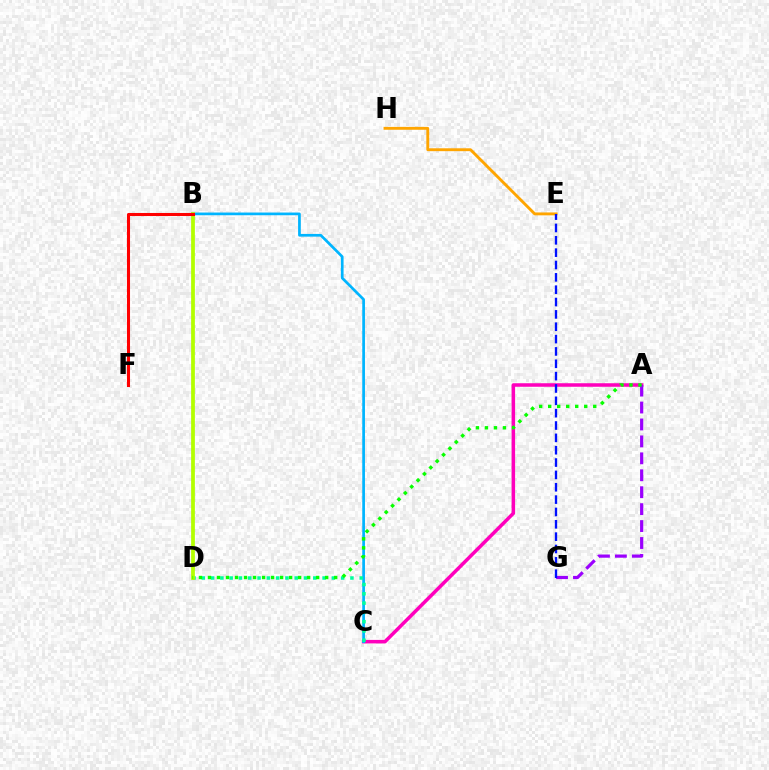{('E', 'H'): [{'color': '#ffa500', 'line_style': 'solid', 'thickness': 2.08}], ('A', 'C'): [{'color': '#ff00bd', 'line_style': 'solid', 'thickness': 2.54}], ('B', 'C'): [{'color': '#00b5ff', 'line_style': 'solid', 'thickness': 1.95}], ('C', 'D'): [{'color': '#00ff9d', 'line_style': 'dotted', 'thickness': 2.52}], ('A', 'G'): [{'color': '#9b00ff', 'line_style': 'dashed', 'thickness': 2.3}], ('B', 'D'): [{'color': '#b3ff00', 'line_style': 'solid', 'thickness': 2.71}], ('B', 'F'): [{'color': '#ff0000', 'line_style': 'solid', 'thickness': 2.2}], ('E', 'G'): [{'color': '#0010ff', 'line_style': 'dashed', 'thickness': 1.68}], ('A', 'D'): [{'color': '#08ff00', 'line_style': 'dotted', 'thickness': 2.45}]}